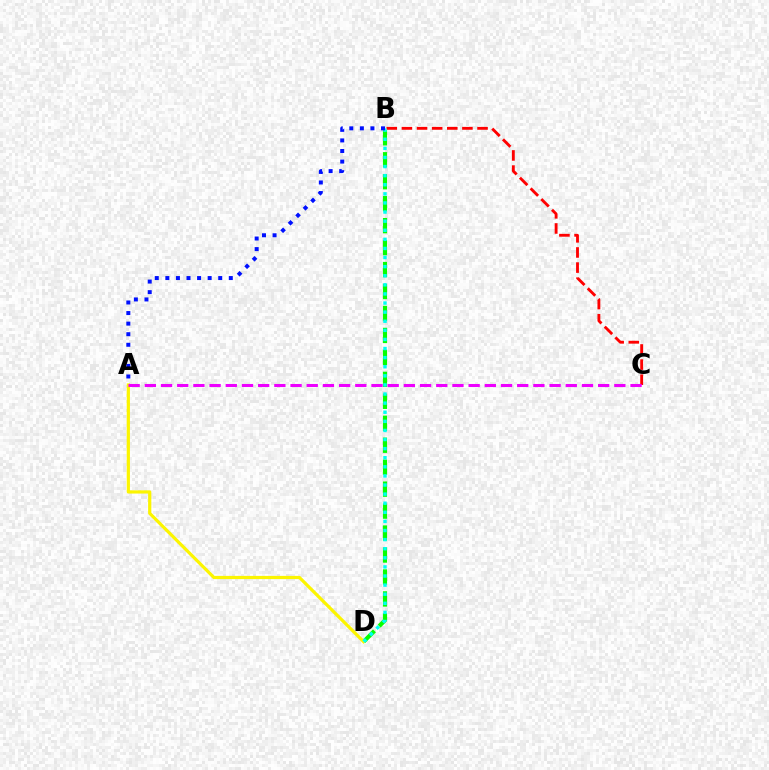{('B', 'D'): [{'color': '#08ff00', 'line_style': 'dashed', 'thickness': 2.98}, {'color': '#00fff6', 'line_style': 'dotted', 'thickness': 2.47}], ('A', 'D'): [{'color': '#fcf500', 'line_style': 'solid', 'thickness': 2.31}], ('B', 'C'): [{'color': '#ff0000', 'line_style': 'dashed', 'thickness': 2.05}], ('A', 'C'): [{'color': '#ee00ff', 'line_style': 'dashed', 'thickness': 2.2}], ('A', 'B'): [{'color': '#0010ff', 'line_style': 'dotted', 'thickness': 2.87}]}